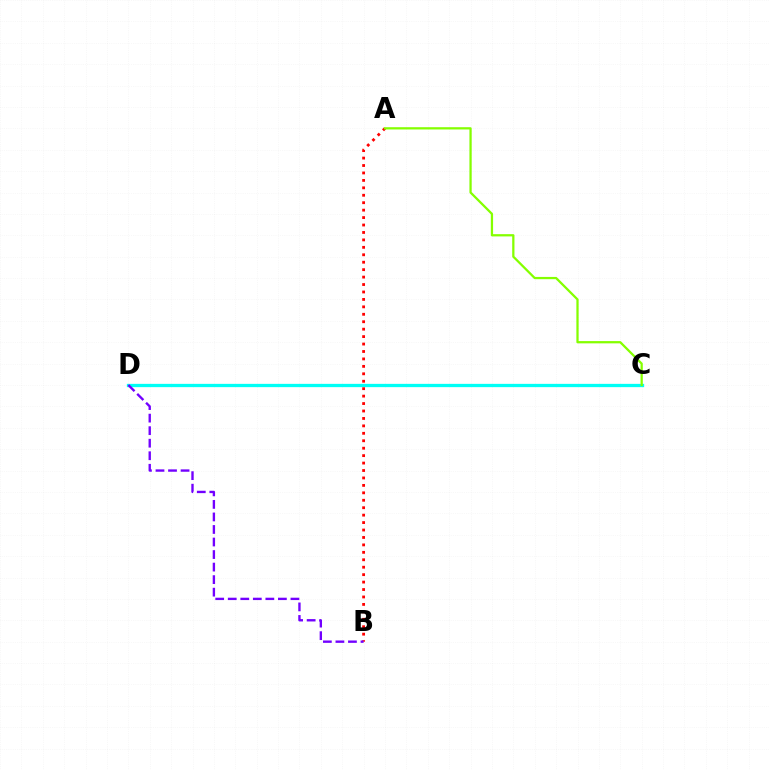{('C', 'D'): [{'color': '#00fff6', 'line_style': 'solid', 'thickness': 2.37}], ('A', 'B'): [{'color': '#ff0000', 'line_style': 'dotted', 'thickness': 2.02}], ('B', 'D'): [{'color': '#7200ff', 'line_style': 'dashed', 'thickness': 1.7}], ('A', 'C'): [{'color': '#84ff00', 'line_style': 'solid', 'thickness': 1.63}]}